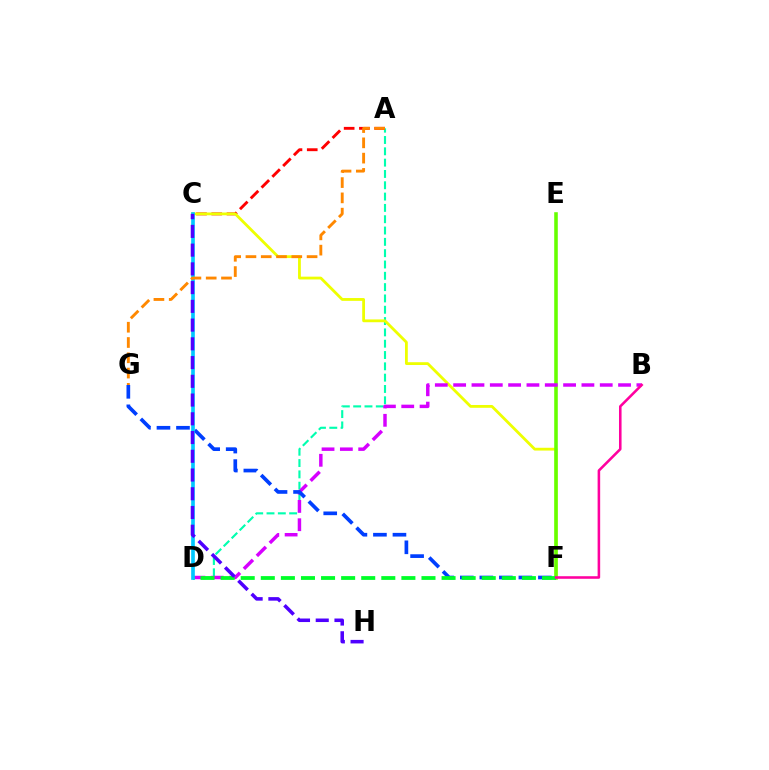{('A', 'D'): [{'color': '#00ffaf', 'line_style': 'dashed', 'thickness': 1.54}], ('A', 'C'): [{'color': '#ff0000', 'line_style': 'dashed', 'thickness': 2.07}], ('C', 'F'): [{'color': '#eeff00', 'line_style': 'solid', 'thickness': 2.02}], ('E', 'F'): [{'color': '#66ff00', 'line_style': 'solid', 'thickness': 2.57}], ('B', 'D'): [{'color': '#d600ff', 'line_style': 'dashed', 'thickness': 2.49}], ('F', 'G'): [{'color': '#003fff', 'line_style': 'dashed', 'thickness': 2.65}], ('D', 'F'): [{'color': '#00ff27', 'line_style': 'dashed', 'thickness': 2.73}], ('C', 'D'): [{'color': '#00c7ff', 'line_style': 'solid', 'thickness': 2.64}], ('C', 'H'): [{'color': '#4f00ff', 'line_style': 'dashed', 'thickness': 2.55}], ('B', 'F'): [{'color': '#ff00a0', 'line_style': 'solid', 'thickness': 1.85}], ('A', 'G'): [{'color': '#ff8800', 'line_style': 'dashed', 'thickness': 2.08}]}